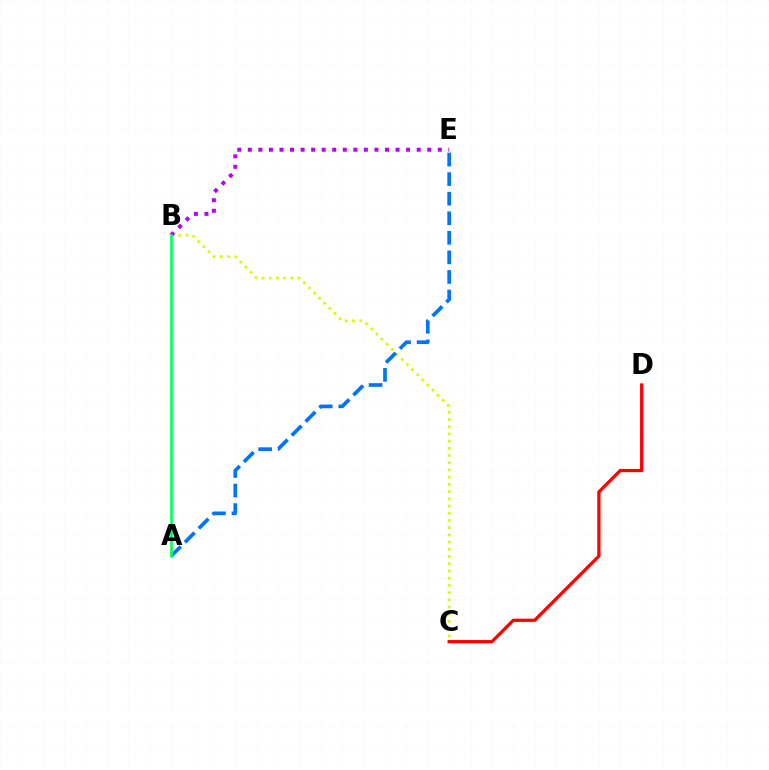{('B', 'C'): [{'color': '#d1ff00', 'line_style': 'dotted', 'thickness': 1.96}], ('C', 'D'): [{'color': '#ff0000', 'line_style': 'solid', 'thickness': 2.34}], ('B', 'E'): [{'color': '#b900ff', 'line_style': 'dotted', 'thickness': 2.87}], ('A', 'E'): [{'color': '#0074ff', 'line_style': 'dashed', 'thickness': 2.66}], ('A', 'B'): [{'color': '#00ff5c', 'line_style': 'solid', 'thickness': 1.89}]}